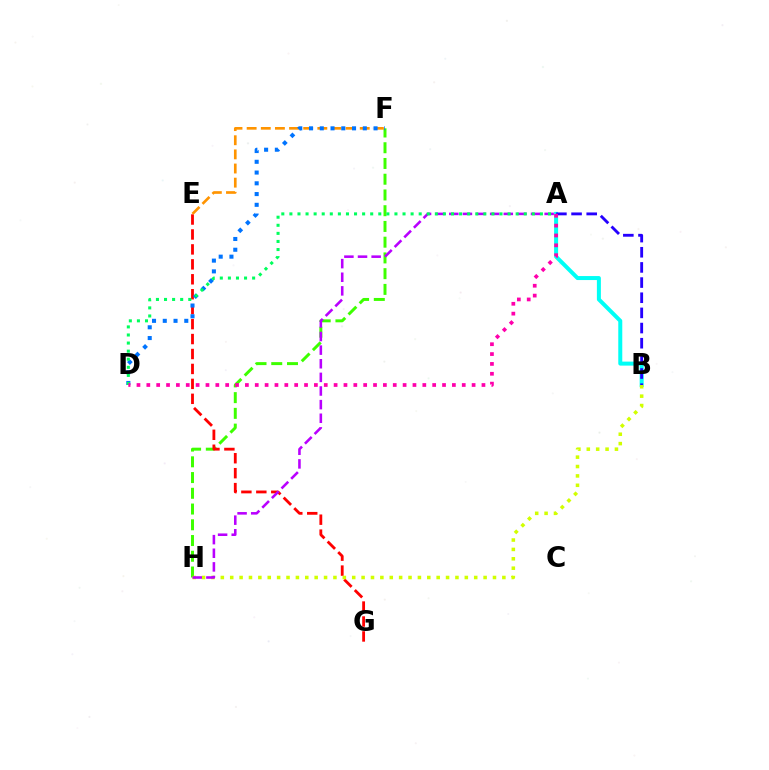{('F', 'H'): [{'color': '#3dff00', 'line_style': 'dashed', 'thickness': 2.14}], ('E', 'G'): [{'color': '#ff0000', 'line_style': 'dashed', 'thickness': 2.03}], ('E', 'F'): [{'color': '#ff9400', 'line_style': 'dashed', 'thickness': 1.92}], ('A', 'B'): [{'color': '#00fff6', 'line_style': 'solid', 'thickness': 2.88}, {'color': '#2500ff', 'line_style': 'dashed', 'thickness': 2.06}], ('D', 'F'): [{'color': '#0074ff', 'line_style': 'dotted', 'thickness': 2.92}], ('B', 'H'): [{'color': '#d1ff00', 'line_style': 'dotted', 'thickness': 2.55}], ('A', 'H'): [{'color': '#b900ff', 'line_style': 'dashed', 'thickness': 1.85}], ('A', 'D'): [{'color': '#00ff5c', 'line_style': 'dotted', 'thickness': 2.2}, {'color': '#ff00ac', 'line_style': 'dotted', 'thickness': 2.68}]}